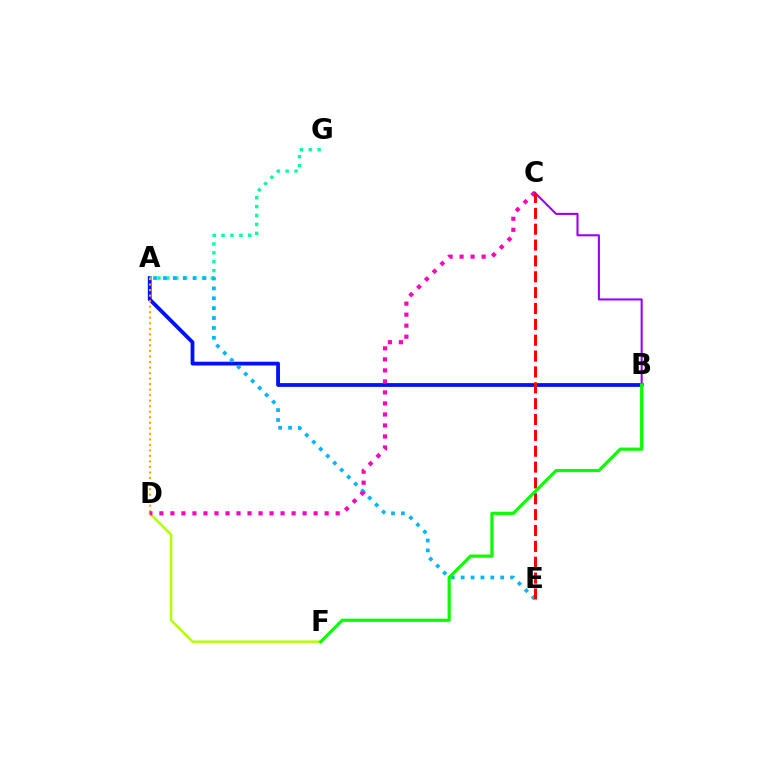{('A', 'B'): [{'color': '#0010ff', 'line_style': 'solid', 'thickness': 2.73}], ('D', 'F'): [{'color': '#b3ff00', 'line_style': 'solid', 'thickness': 1.78}], ('A', 'G'): [{'color': '#00ff9d', 'line_style': 'dotted', 'thickness': 2.42}], ('A', 'D'): [{'color': '#ffa500', 'line_style': 'dotted', 'thickness': 1.5}], ('A', 'E'): [{'color': '#00b5ff', 'line_style': 'dotted', 'thickness': 2.69}], ('C', 'D'): [{'color': '#ff00bd', 'line_style': 'dotted', 'thickness': 2.99}], ('B', 'C'): [{'color': '#9b00ff', 'line_style': 'solid', 'thickness': 1.5}], ('C', 'E'): [{'color': '#ff0000', 'line_style': 'dashed', 'thickness': 2.15}], ('B', 'F'): [{'color': '#08ff00', 'line_style': 'solid', 'thickness': 2.29}]}